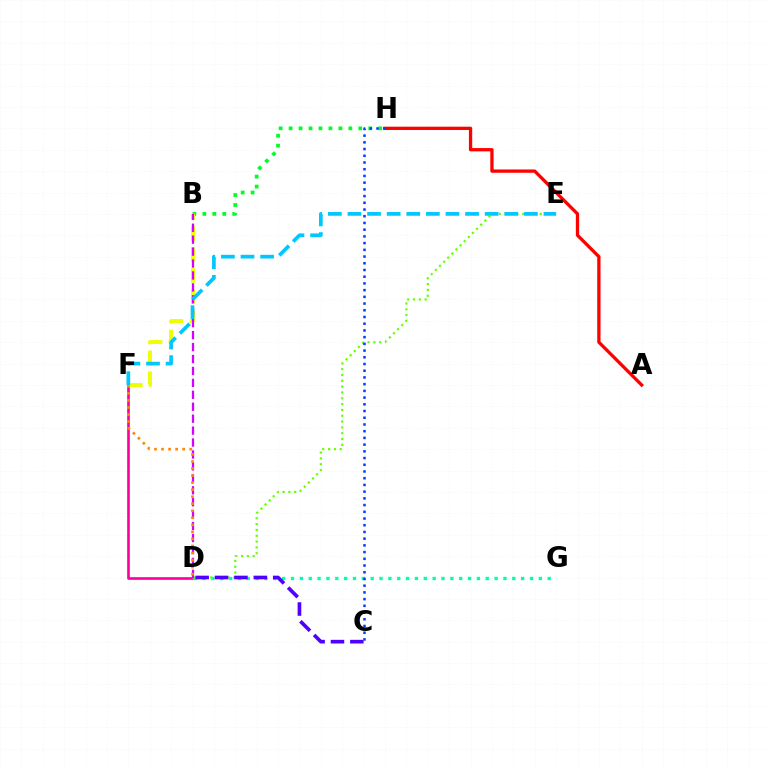{('D', 'F'): [{'color': '#ff00a0', 'line_style': 'solid', 'thickness': 1.92}, {'color': '#ff8800', 'line_style': 'dotted', 'thickness': 1.91}], ('D', 'G'): [{'color': '#00ffaf', 'line_style': 'dotted', 'thickness': 2.4}], ('D', 'E'): [{'color': '#66ff00', 'line_style': 'dotted', 'thickness': 1.58}], ('B', 'H'): [{'color': '#00ff27', 'line_style': 'dotted', 'thickness': 2.7}], ('B', 'F'): [{'color': '#eeff00', 'line_style': 'dashed', 'thickness': 2.84}], ('C', 'D'): [{'color': '#4f00ff', 'line_style': 'dashed', 'thickness': 2.63}], ('A', 'H'): [{'color': '#ff0000', 'line_style': 'solid', 'thickness': 2.37}], ('B', 'D'): [{'color': '#d600ff', 'line_style': 'dashed', 'thickness': 1.62}], ('C', 'H'): [{'color': '#003fff', 'line_style': 'dotted', 'thickness': 1.82}], ('E', 'F'): [{'color': '#00c7ff', 'line_style': 'dashed', 'thickness': 2.66}]}